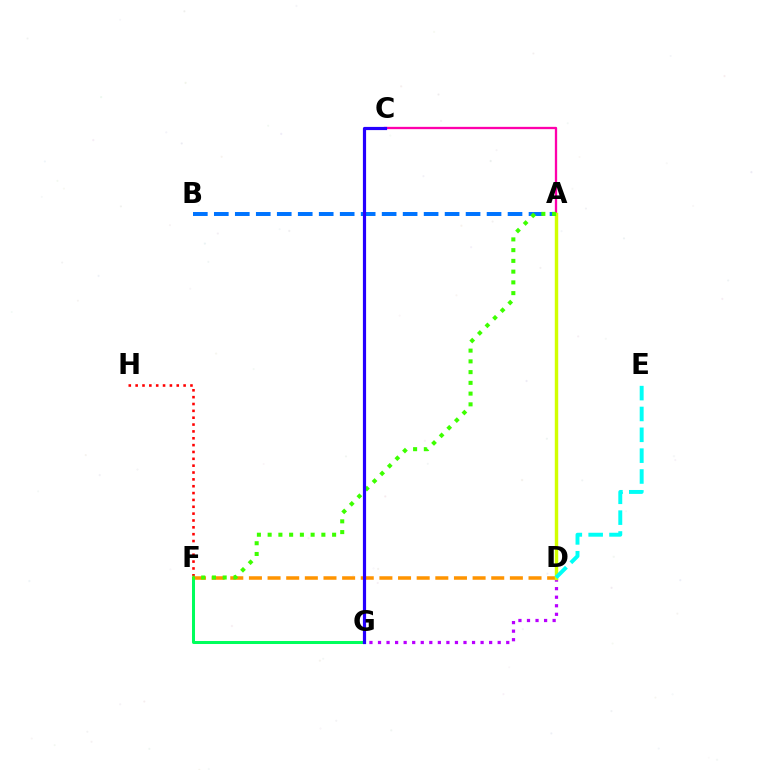{('D', 'F'): [{'color': '#ff9400', 'line_style': 'dashed', 'thickness': 2.53}], ('F', 'G'): [{'color': '#00ff5c', 'line_style': 'solid', 'thickness': 2.17}], ('F', 'H'): [{'color': '#ff0000', 'line_style': 'dotted', 'thickness': 1.86}], ('D', 'G'): [{'color': '#b900ff', 'line_style': 'dotted', 'thickness': 2.32}], ('A', 'C'): [{'color': '#ff00ac', 'line_style': 'solid', 'thickness': 1.66}], ('A', 'D'): [{'color': '#d1ff00', 'line_style': 'solid', 'thickness': 2.46}], ('A', 'B'): [{'color': '#0074ff', 'line_style': 'dashed', 'thickness': 2.85}], ('A', 'F'): [{'color': '#3dff00', 'line_style': 'dotted', 'thickness': 2.92}], ('D', 'E'): [{'color': '#00fff6', 'line_style': 'dashed', 'thickness': 2.83}], ('C', 'G'): [{'color': '#2500ff', 'line_style': 'solid', 'thickness': 2.29}]}